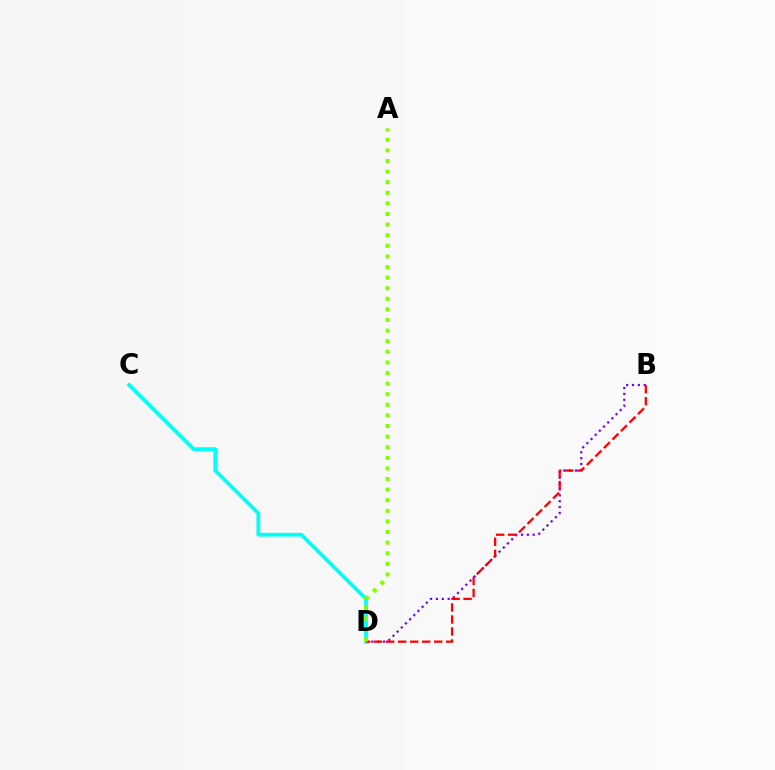{('B', 'D'): [{'color': '#7200ff', 'line_style': 'dotted', 'thickness': 1.59}, {'color': '#ff0000', 'line_style': 'dashed', 'thickness': 1.63}], ('C', 'D'): [{'color': '#00fff6', 'line_style': 'solid', 'thickness': 2.71}], ('A', 'D'): [{'color': '#84ff00', 'line_style': 'dotted', 'thickness': 2.88}]}